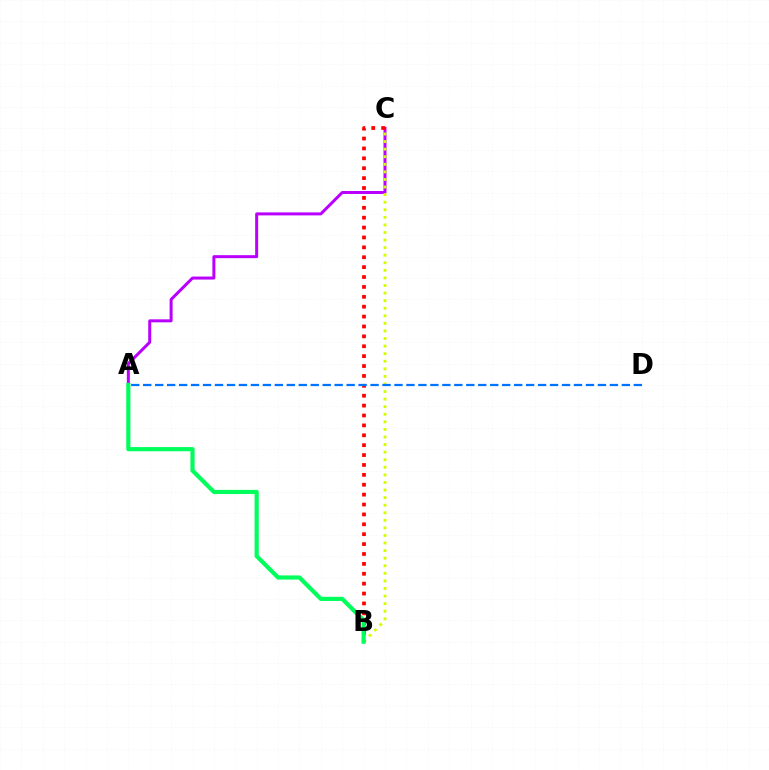{('A', 'C'): [{'color': '#b900ff', 'line_style': 'solid', 'thickness': 2.16}], ('B', 'C'): [{'color': '#d1ff00', 'line_style': 'dotted', 'thickness': 2.06}, {'color': '#ff0000', 'line_style': 'dotted', 'thickness': 2.69}], ('A', 'D'): [{'color': '#0074ff', 'line_style': 'dashed', 'thickness': 1.63}], ('A', 'B'): [{'color': '#00ff5c', 'line_style': 'solid', 'thickness': 3.0}]}